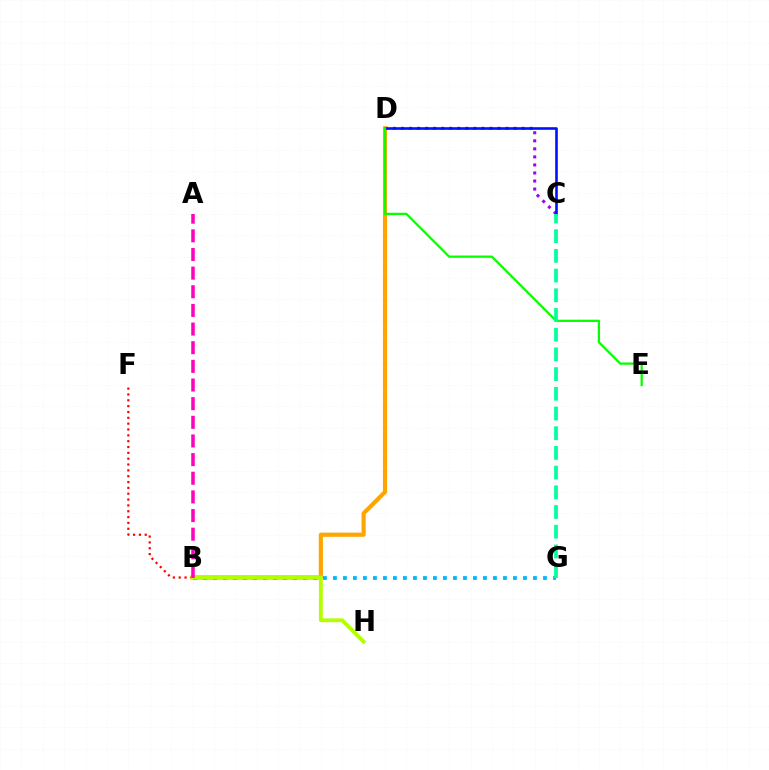{('C', 'D'): [{'color': '#9b00ff', 'line_style': 'dotted', 'thickness': 2.18}, {'color': '#0010ff', 'line_style': 'solid', 'thickness': 1.88}], ('B', 'D'): [{'color': '#ffa500', 'line_style': 'solid', 'thickness': 2.99}], ('B', 'F'): [{'color': '#ff0000', 'line_style': 'dotted', 'thickness': 1.59}], ('B', 'G'): [{'color': '#00b5ff', 'line_style': 'dotted', 'thickness': 2.72}], ('D', 'E'): [{'color': '#08ff00', 'line_style': 'solid', 'thickness': 1.64}], ('C', 'G'): [{'color': '#00ff9d', 'line_style': 'dashed', 'thickness': 2.68}], ('B', 'H'): [{'color': '#b3ff00', 'line_style': 'solid', 'thickness': 2.76}], ('A', 'B'): [{'color': '#ff00bd', 'line_style': 'dashed', 'thickness': 2.53}]}